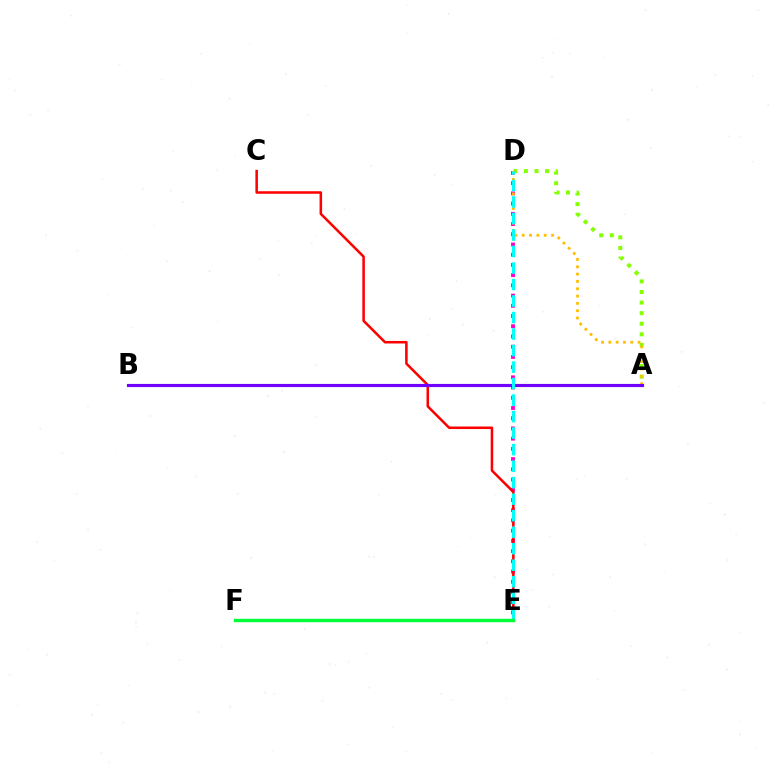{('A', 'D'): [{'color': '#84ff00', 'line_style': 'dotted', 'thickness': 2.87}, {'color': '#ffbd00', 'line_style': 'dotted', 'thickness': 1.99}], ('D', 'E'): [{'color': '#ff00cf', 'line_style': 'dotted', 'thickness': 2.78}, {'color': '#00fff6', 'line_style': 'dashed', 'thickness': 2.24}], ('E', 'F'): [{'color': '#004bff', 'line_style': 'solid', 'thickness': 1.95}, {'color': '#00ff39', 'line_style': 'solid', 'thickness': 2.46}], ('C', 'E'): [{'color': '#ff0000', 'line_style': 'solid', 'thickness': 1.83}], ('A', 'B'): [{'color': '#7200ff', 'line_style': 'solid', 'thickness': 2.27}]}